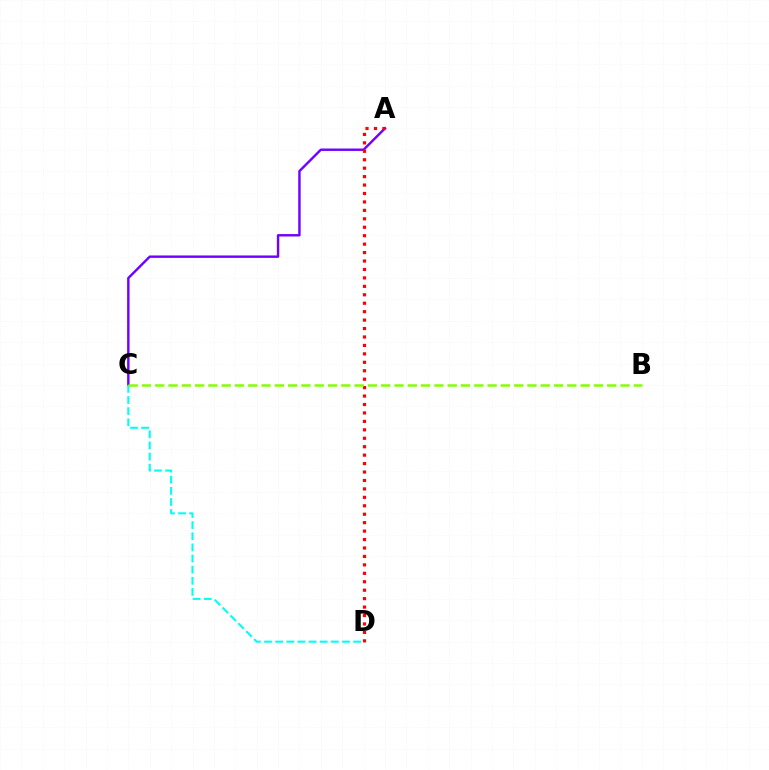{('A', 'C'): [{'color': '#7200ff', 'line_style': 'solid', 'thickness': 1.74}], ('A', 'D'): [{'color': '#ff0000', 'line_style': 'dotted', 'thickness': 2.29}], ('C', 'D'): [{'color': '#00fff6', 'line_style': 'dashed', 'thickness': 1.51}], ('B', 'C'): [{'color': '#84ff00', 'line_style': 'dashed', 'thickness': 1.81}]}